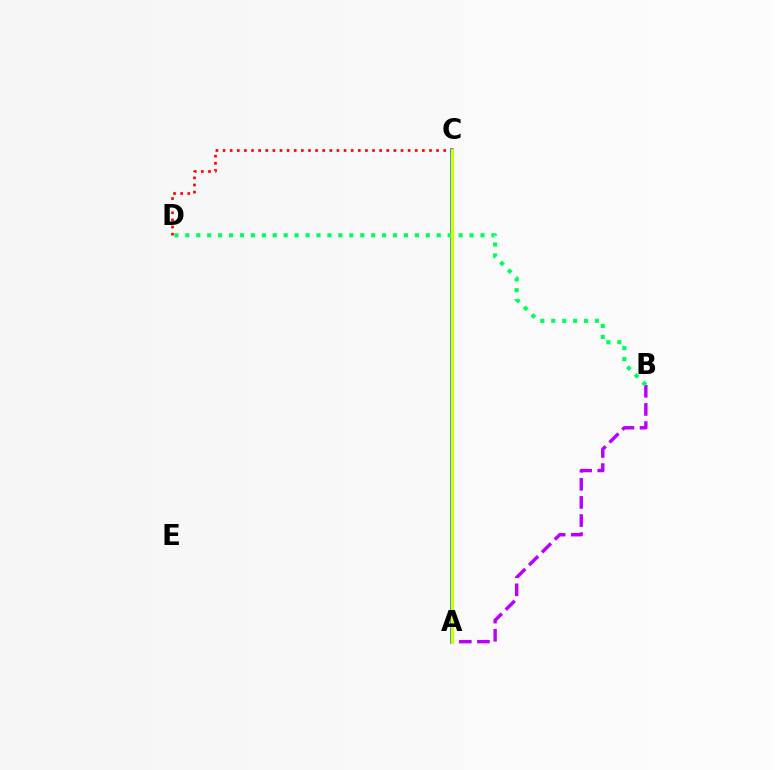{('C', 'D'): [{'color': '#ff0000', 'line_style': 'dotted', 'thickness': 1.93}], ('A', 'C'): [{'color': '#0074ff', 'line_style': 'solid', 'thickness': 2.63}, {'color': '#d1ff00', 'line_style': 'solid', 'thickness': 2.39}], ('A', 'B'): [{'color': '#b900ff', 'line_style': 'dashed', 'thickness': 2.46}], ('B', 'D'): [{'color': '#00ff5c', 'line_style': 'dotted', 'thickness': 2.97}]}